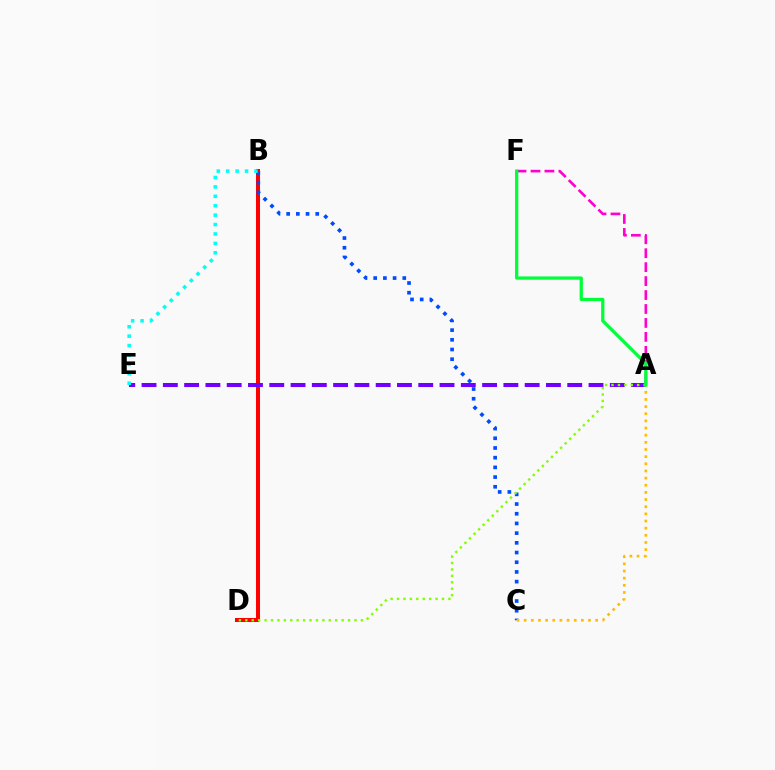{('B', 'D'): [{'color': '#ff0000', 'line_style': 'solid', 'thickness': 2.9}], ('B', 'C'): [{'color': '#004bff', 'line_style': 'dotted', 'thickness': 2.64}], ('A', 'E'): [{'color': '#7200ff', 'line_style': 'dashed', 'thickness': 2.89}], ('A', 'C'): [{'color': '#ffbd00', 'line_style': 'dotted', 'thickness': 1.94}], ('A', 'F'): [{'color': '#ff00cf', 'line_style': 'dashed', 'thickness': 1.89}, {'color': '#00ff39', 'line_style': 'solid', 'thickness': 2.35}], ('A', 'D'): [{'color': '#84ff00', 'line_style': 'dotted', 'thickness': 1.74}], ('B', 'E'): [{'color': '#00fff6', 'line_style': 'dotted', 'thickness': 2.56}]}